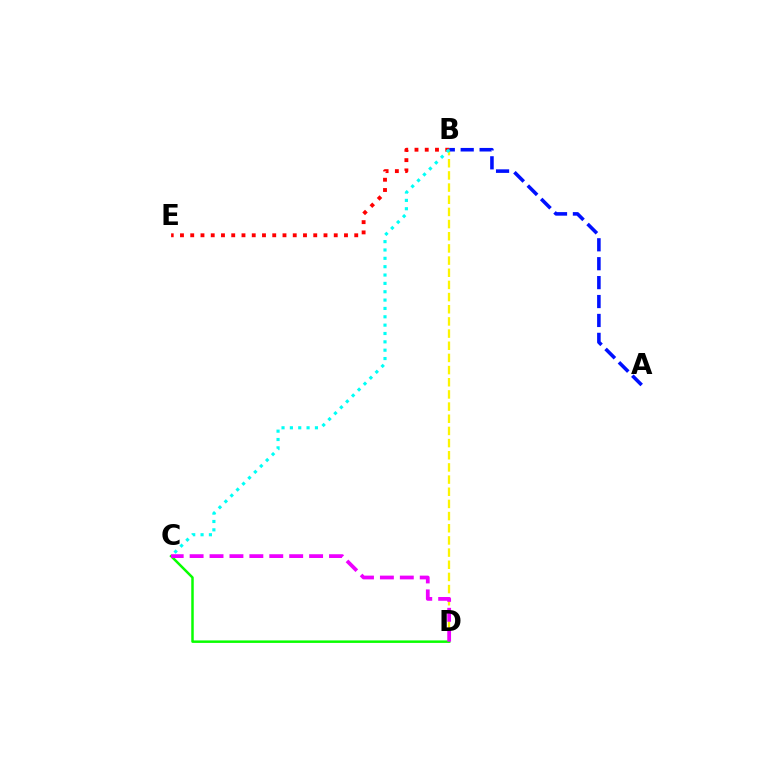{('B', 'D'): [{'color': '#fcf500', 'line_style': 'dashed', 'thickness': 1.65}], ('C', 'D'): [{'color': '#08ff00', 'line_style': 'solid', 'thickness': 1.79}, {'color': '#ee00ff', 'line_style': 'dashed', 'thickness': 2.71}], ('A', 'B'): [{'color': '#0010ff', 'line_style': 'dashed', 'thickness': 2.57}], ('B', 'E'): [{'color': '#ff0000', 'line_style': 'dotted', 'thickness': 2.79}], ('B', 'C'): [{'color': '#00fff6', 'line_style': 'dotted', 'thickness': 2.27}]}